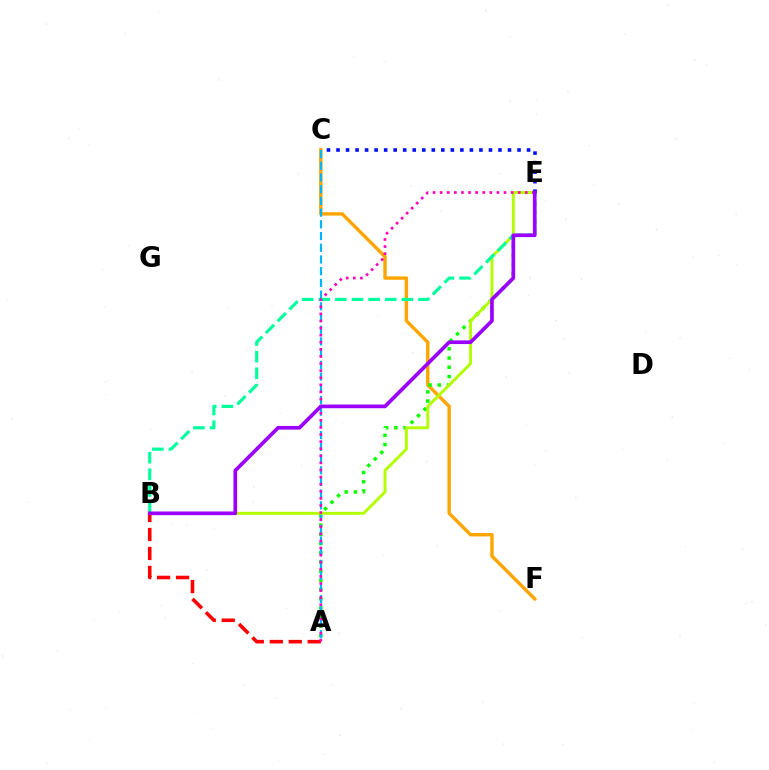{('C', 'F'): [{'color': '#ffa500', 'line_style': 'solid', 'thickness': 2.45}], ('A', 'B'): [{'color': '#ff0000', 'line_style': 'dashed', 'thickness': 2.58}], ('A', 'E'): [{'color': '#08ff00', 'line_style': 'dotted', 'thickness': 2.5}, {'color': '#ff00bd', 'line_style': 'dotted', 'thickness': 1.93}], ('A', 'C'): [{'color': '#00b5ff', 'line_style': 'dashed', 'thickness': 1.59}], ('B', 'E'): [{'color': '#b3ff00', 'line_style': 'solid', 'thickness': 2.11}, {'color': '#00ff9d', 'line_style': 'dashed', 'thickness': 2.26}, {'color': '#9b00ff', 'line_style': 'solid', 'thickness': 2.66}], ('C', 'E'): [{'color': '#0010ff', 'line_style': 'dotted', 'thickness': 2.59}]}